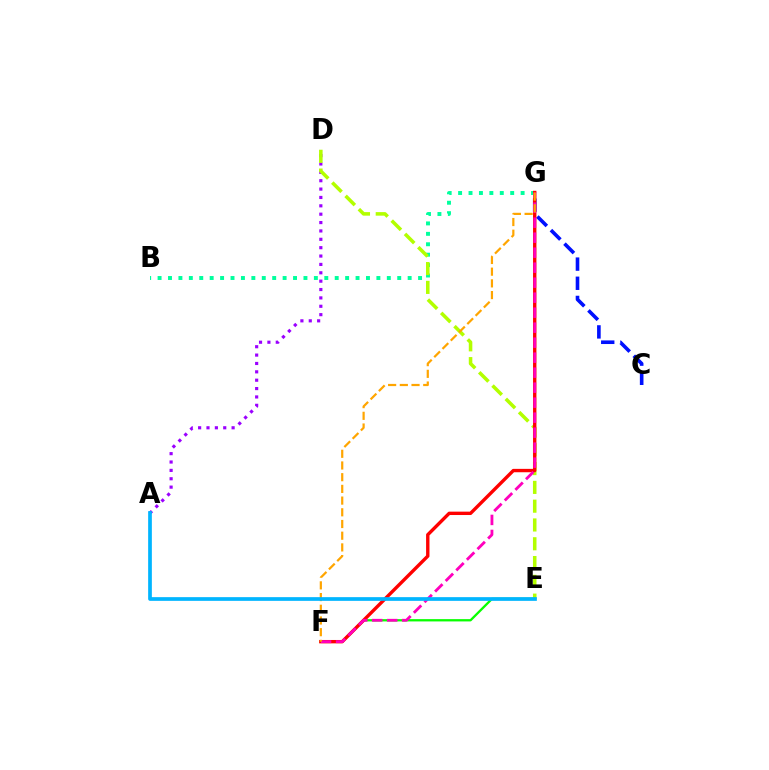{('A', 'D'): [{'color': '#9b00ff', 'line_style': 'dotted', 'thickness': 2.27}], ('B', 'G'): [{'color': '#00ff9d', 'line_style': 'dotted', 'thickness': 2.83}], ('C', 'G'): [{'color': '#0010ff', 'line_style': 'dashed', 'thickness': 2.6}], ('D', 'E'): [{'color': '#b3ff00', 'line_style': 'dashed', 'thickness': 2.55}], ('E', 'F'): [{'color': '#08ff00', 'line_style': 'solid', 'thickness': 1.65}], ('F', 'G'): [{'color': '#ff0000', 'line_style': 'solid', 'thickness': 2.43}, {'color': '#ff00bd', 'line_style': 'dashed', 'thickness': 2.04}, {'color': '#ffa500', 'line_style': 'dashed', 'thickness': 1.59}], ('A', 'E'): [{'color': '#00b5ff', 'line_style': 'solid', 'thickness': 2.67}]}